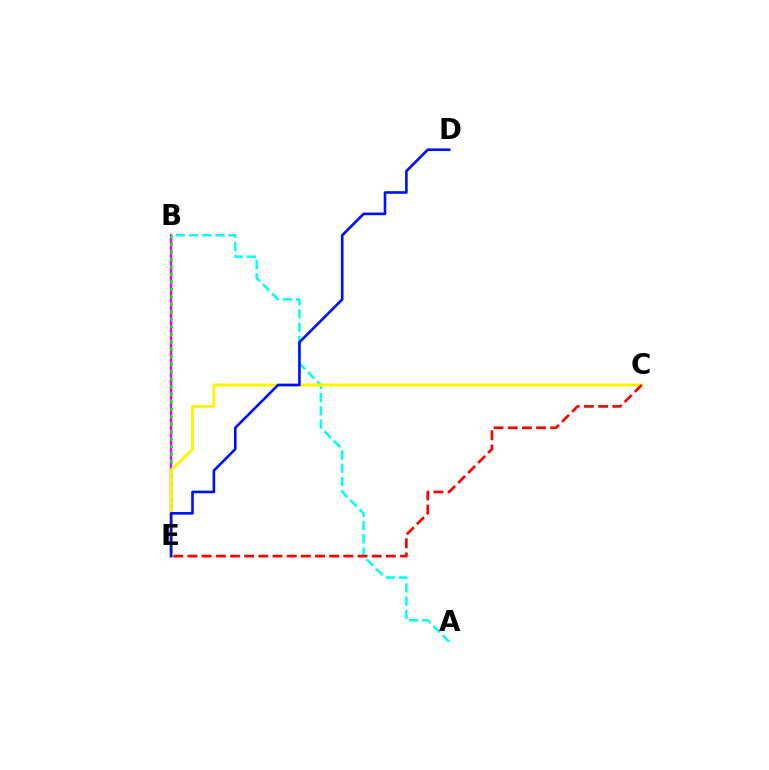{('B', 'E'): [{'color': '#ee00ff', 'line_style': 'solid', 'thickness': 1.75}, {'color': '#08ff00', 'line_style': 'dotted', 'thickness': 2.03}], ('A', 'B'): [{'color': '#00fff6', 'line_style': 'dashed', 'thickness': 1.8}], ('C', 'E'): [{'color': '#fcf500', 'line_style': 'solid', 'thickness': 2.08}, {'color': '#ff0000', 'line_style': 'dashed', 'thickness': 1.93}], ('D', 'E'): [{'color': '#0010ff', 'line_style': 'solid', 'thickness': 1.9}]}